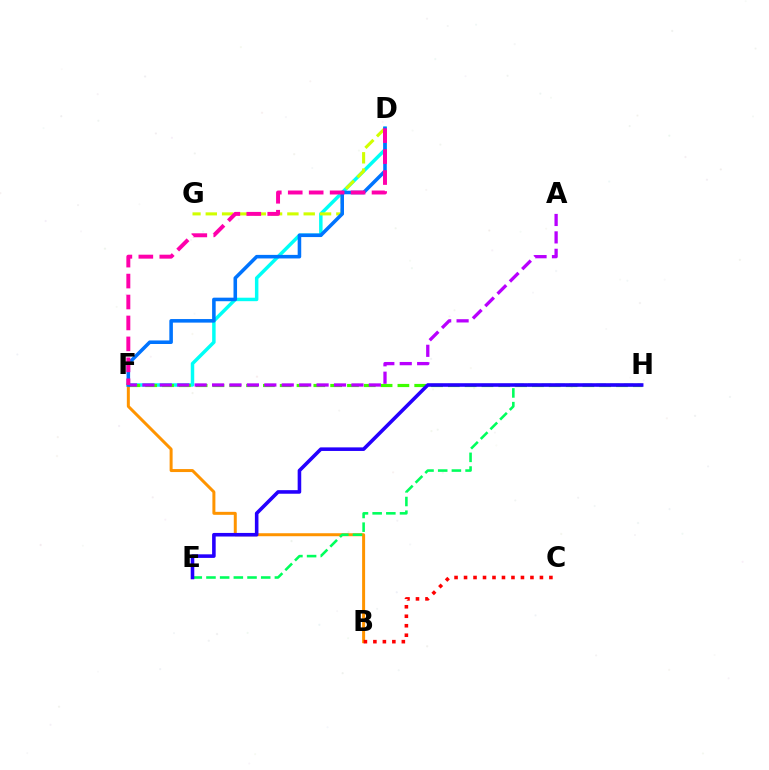{('D', 'F'): [{'color': '#00fff6', 'line_style': 'solid', 'thickness': 2.5}, {'color': '#0074ff', 'line_style': 'solid', 'thickness': 2.56}, {'color': '#ff00ac', 'line_style': 'dashed', 'thickness': 2.85}], ('B', 'F'): [{'color': '#ff9400', 'line_style': 'solid', 'thickness': 2.15}], ('E', 'H'): [{'color': '#00ff5c', 'line_style': 'dashed', 'thickness': 1.86}, {'color': '#2500ff', 'line_style': 'solid', 'thickness': 2.58}], ('F', 'H'): [{'color': '#3dff00', 'line_style': 'dashed', 'thickness': 2.28}], ('D', 'G'): [{'color': '#d1ff00', 'line_style': 'dashed', 'thickness': 2.22}], ('B', 'C'): [{'color': '#ff0000', 'line_style': 'dotted', 'thickness': 2.58}], ('A', 'F'): [{'color': '#b900ff', 'line_style': 'dashed', 'thickness': 2.37}]}